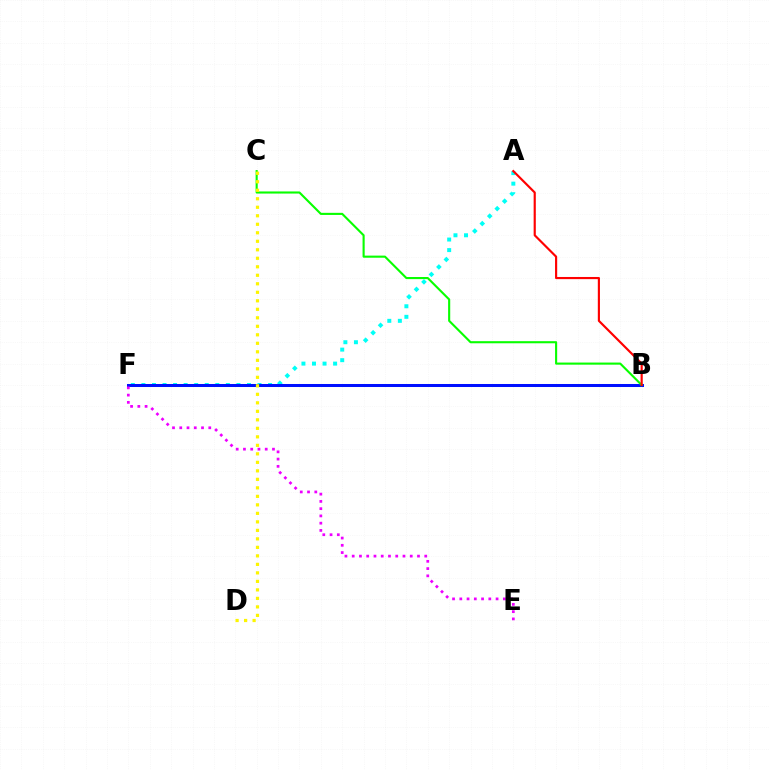{('A', 'F'): [{'color': '#00fff6', 'line_style': 'dotted', 'thickness': 2.87}], ('B', 'F'): [{'color': '#0010ff', 'line_style': 'solid', 'thickness': 2.17}], ('B', 'C'): [{'color': '#08ff00', 'line_style': 'solid', 'thickness': 1.52}], ('A', 'B'): [{'color': '#ff0000', 'line_style': 'solid', 'thickness': 1.56}], ('E', 'F'): [{'color': '#ee00ff', 'line_style': 'dotted', 'thickness': 1.97}], ('C', 'D'): [{'color': '#fcf500', 'line_style': 'dotted', 'thickness': 2.31}]}